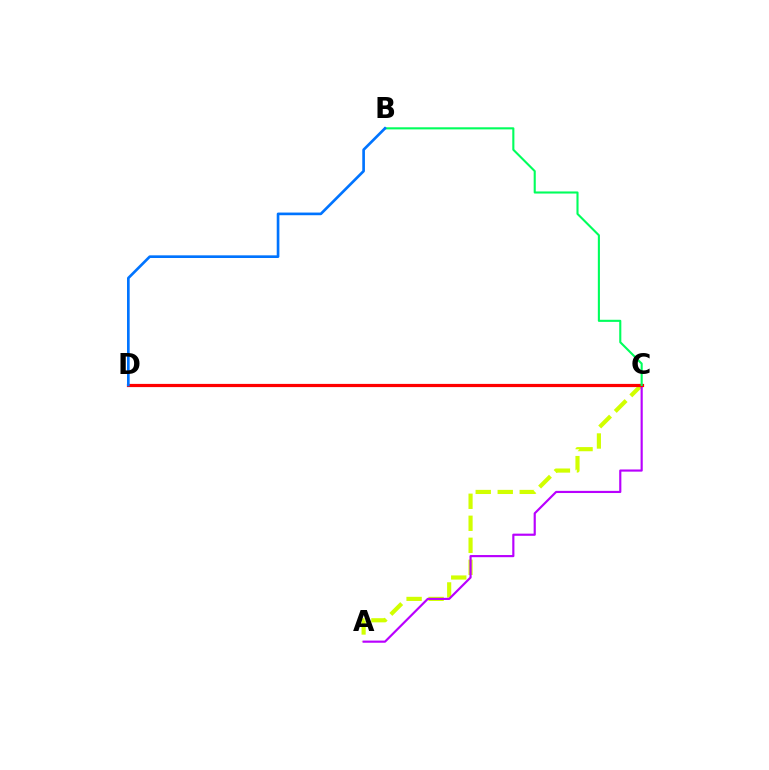{('A', 'C'): [{'color': '#d1ff00', 'line_style': 'dashed', 'thickness': 2.99}, {'color': '#b900ff', 'line_style': 'solid', 'thickness': 1.56}], ('C', 'D'): [{'color': '#ff0000', 'line_style': 'solid', 'thickness': 2.3}], ('B', 'C'): [{'color': '#00ff5c', 'line_style': 'solid', 'thickness': 1.51}], ('B', 'D'): [{'color': '#0074ff', 'line_style': 'solid', 'thickness': 1.92}]}